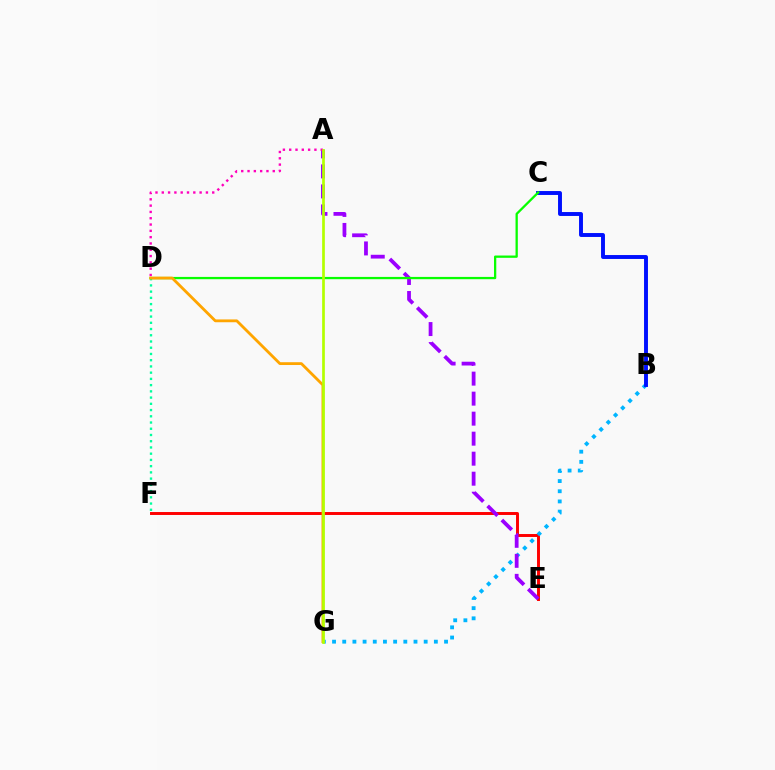{('E', 'F'): [{'color': '#ff0000', 'line_style': 'solid', 'thickness': 2.12}], ('B', 'G'): [{'color': '#00b5ff', 'line_style': 'dotted', 'thickness': 2.77}], ('A', 'E'): [{'color': '#9b00ff', 'line_style': 'dashed', 'thickness': 2.72}], ('D', 'F'): [{'color': '#00ff9d', 'line_style': 'dotted', 'thickness': 1.69}], ('B', 'C'): [{'color': '#0010ff', 'line_style': 'solid', 'thickness': 2.82}], ('A', 'D'): [{'color': '#ff00bd', 'line_style': 'dotted', 'thickness': 1.71}], ('C', 'D'): [{'color': '#08ff00', 'line_style': 'solid', 'thickness': 1.65}], ('D', 'G'): [{'color': '#ffa500', 'line_style': 'solid', 'thickness': 2.02}], ('A', 'G'): [{'color': '#b3ff00', 'line_style': 'solid', 'thickness': 1.95}]}